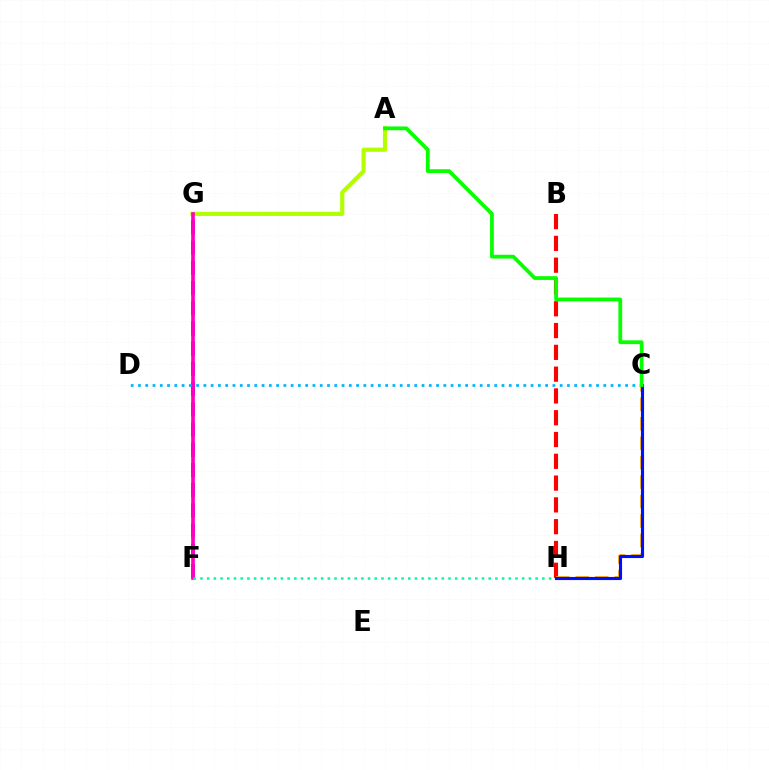{('B', 'H'): [{'color': '#ff0000', 'line_style': 'dashed', 'thickness': 2.96}], ('A', 'G'): [{'color': '#b3ff00', 'line_style': 'solid', 'thickness': 3.0}], ('F', 'G'): [{'color': '#9b00ff', 'line_style': 'dashed', 'thickness': 2.74}, {'color': '#ff00bd', 'line_style': 'solid', 'thickness': 2.61}], ('C', 'D'): [{'color': '#00b5ff', 'line_style': 'dotted', 'thickness': 1.98}], ('F', 'H'): [{'color': '#00ff9d', 'line_style': 'dotted', 'thickness': 1.82}], ('C', 'H'): [{'color': '#ffa500', 'line_style': 'dashed', 'thickness': 2.64}, {'color': '#0010ff', 'line_style': 'solid', 'thickness': 2.25}], ('A', 'C'): [{'color': '#08ff00', 'line_style': 'solid', 'thickness': 2.72}]}